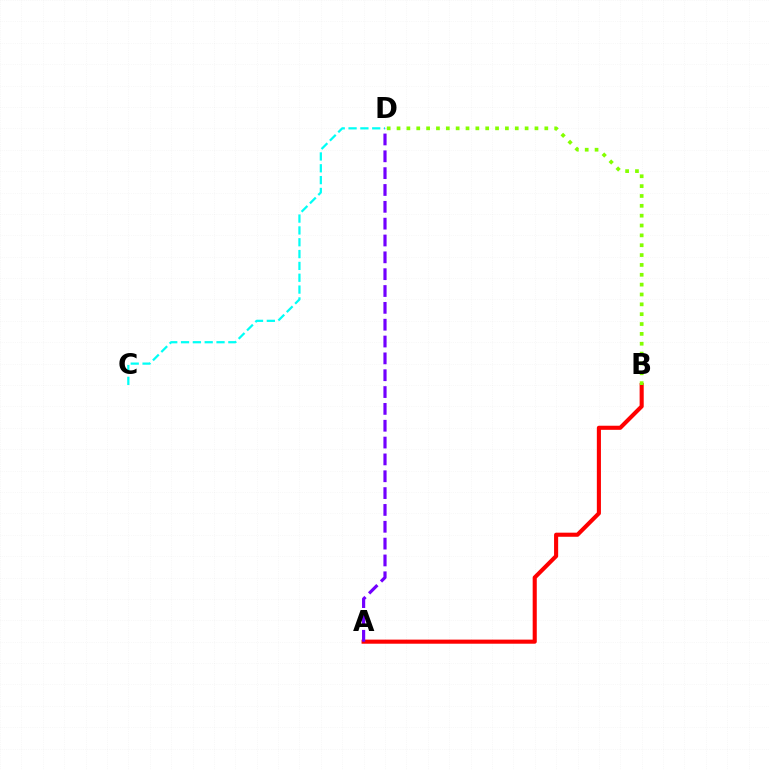{('C', 'D'): [{'color': '#00fff6', 'line_style': 'dashed', 'thickness': 1.61}], ('A', 'B'): [{'color': '#ff0000', 'line_style': 'solid', 'thickness': 2.95}], ('B', 'D'): [{'color': '#84ff00', 'line_style': 'dotted', 'thickness': 2.68}], ('A', 'D'): [{'color': '#7200ff', 'line_style': 'dashed', 'thickness': 2.29}]}